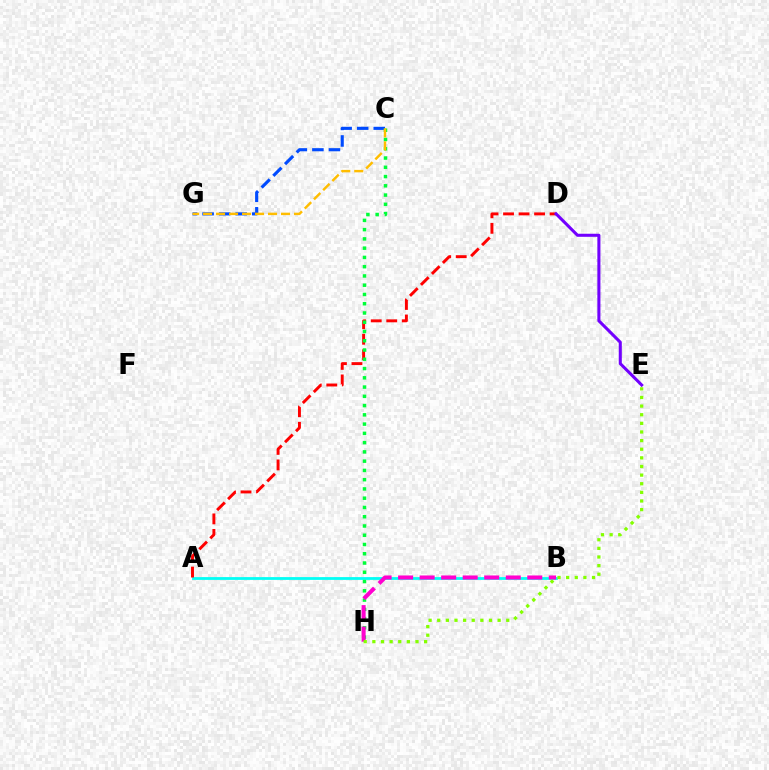{('A', 'B'): [{'color': '#00fff6', 'line_style': 'solid', 'thickness': 2.0}], ('C', 'G'): [{'color': '#004bff', 'line_style': 'dashed', 'thickness': 2.25}, {'color': '#ffbd00', 'line_style': 'dashed', 'thickness': 1.76}], ('A', 'D'): [{'color': '#ff0000', 'line_style': 'dashed', 'thickness': 2.11}], ('C', 'H'): [{'color': '#00ff39', 'line_style': 'dotted', 'thickness': 2.52}], ('D', 'E'): [{'color': '#7200ff', 'line_style': 'solid', 'thickness': 2.2}], ('B', 'H'): [{'color': '#ff00cf', 'line_style': 'dashed', 'thickness': 2.92}], ('E', 'H'): [{'color': '#84ff00', 'line_style': 'dotted', 'thickness': 2.34}]}